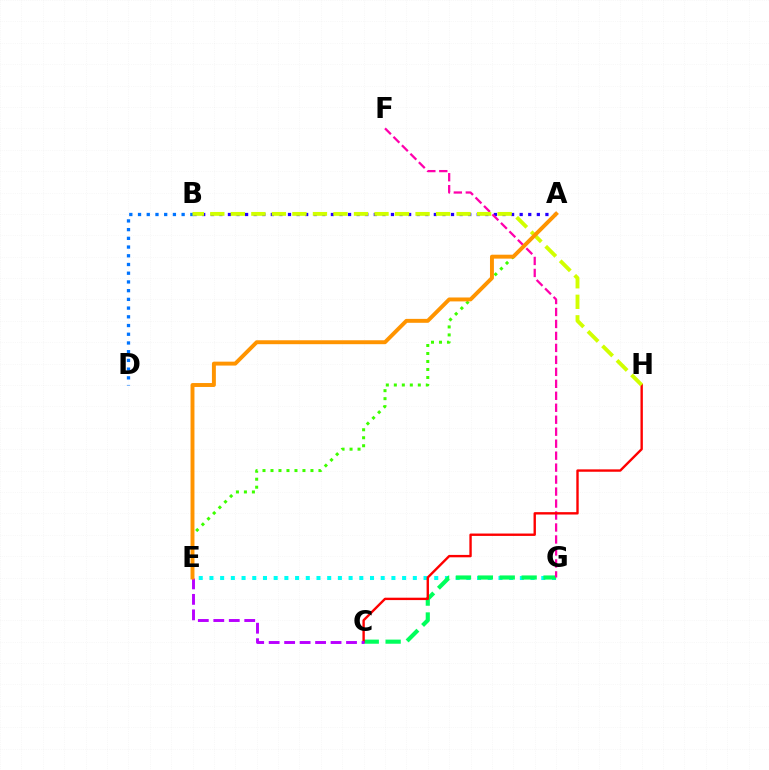{('A', 'B'): [{'color': '#2500ff', 'line_style': 'dotted', 'thickness': 2.33}], ('B', 'D'): [{'color': '#0074ff', 'line_style': 'dotted', 'thickness': 2.37}], ('E', 'G'): [{'color': '#00fff6', 'line_style': 'dotted', 'thickness': 2.91}], ('C', 'G'): [{'color': '#00ff5c', 'line_style': 'dashed', 'thickness': 2.97}], ('A', 'E'): [{'color': '#3dff00', 'line_style': 'dotted', 'thickness': 2.17}, {'color': '#ff9400', 'line_style': 'solid', 'thickness': 2.83}], ('F', 'G'): [{'color': '#ff00ac', 'line_style': 'dashed', 'thickness': 1.63}], ('C', 'H'): [{'color': '#ff0000', 'line_style': 'solid', 'thickness': 1.72}], ('C', 'E'): [{'color': '#b900ff', 'line_style': 'dashed', 'thickness': 2.1}], ('B', 'H'): [{'color': '#d1ff00', 'line_style': 'dashed', 'thickness': 2.79}]}